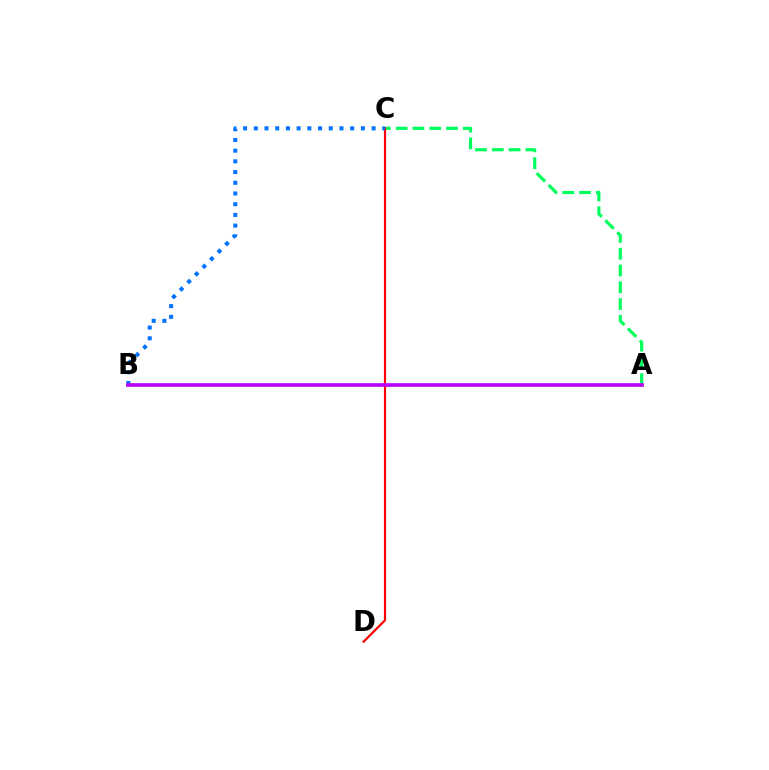{('A', 'B'): [{'color': '#d1ff00', 'line_style': 'solid', 'thickness': 1.88}, {'color': '#b900ff', 'line_style': 'solid', 'thickness': 2.62}], ('A', 'C'): [{'color': '#00ff5c', 'line_style': 'dashed', 'thickness': 2.28}], ('C', 'D'): [{'color': '#ff0000', 'line_style': 'solid', 'thickness': 1.57}], ('B', 'C'): [{'color': '#0074ff', 'line_style': 'dotted', 'thickness': 2.91}]}